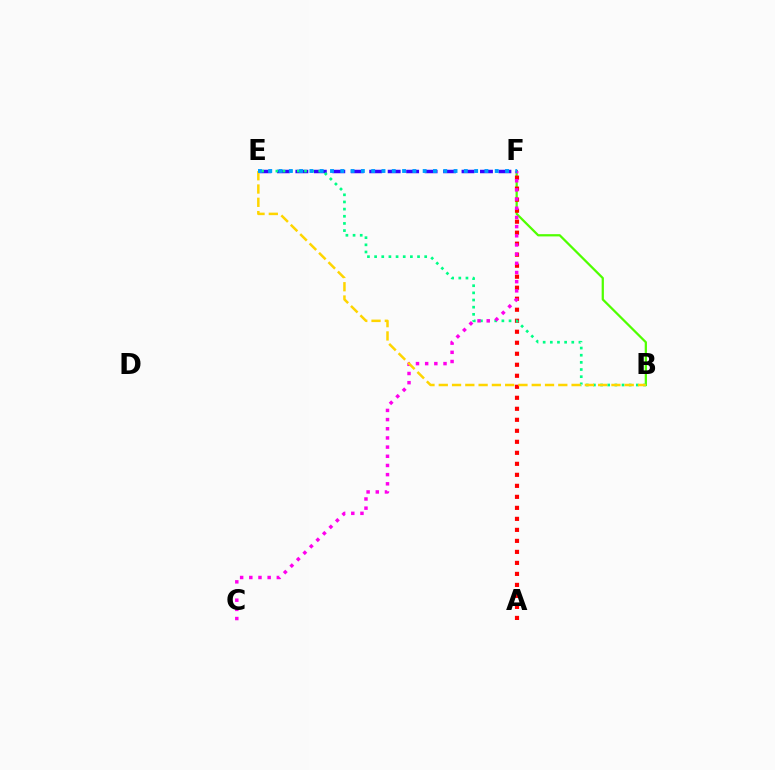{('B', 'F'): [{'color': '#4fff00', 'line_style': 'solid', 'thickness': 1.62}], ('A', 'F'): [{'color': '#ff0000', 'line_style': 'dotted', 'thickness': 2.99}], ('E', 'F'): [{'color': '#3700ff', 'line_style': 'dashed', 'thickness': 2.51}, {'color': '#009eff', 'line_style': 'dotted', 'thickness': 2.8}], ('B', 'E'): [{'color': '#00ff86', 'line_style': 'dotted', 'thickness': 1.94}, {'color': '#ffd500', 'line_style': 'dashed', 'thickness': 1.8}], ('C', 'F'): [{'color': '#ff00ed', 'line_style': 'dotted', 'thickness': 2.49}]}